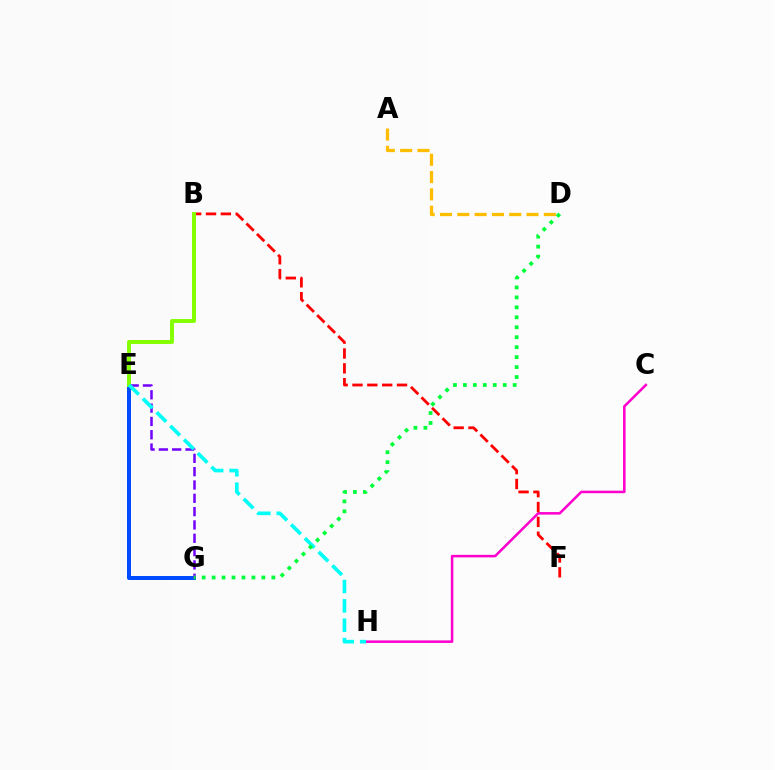{('E', 'G'): [{'color': '#004bff', 'line_style': 'solid', 'thickness': 2.88}, {'color': '#7200ff', 'line_style': 'dashed', 'thickness': 1.81}], ('C', 'H'): [{'color': '#ff00cf', 'line_style': 'solid', 'thickness': 1.83}], ('B', 'F'): [{'color': '#ff0000', 'line_style': 'dashed', 'thickness': 2.02}], ('B', 'E'): [{'color': '#84ff00', 'line_style': 'solid', 'thickness': 2.84}], ('E', 'H'): [{'color': '#00fff6', 'line_style': 'dashed', 'thickness': 2.63}], ('D', 'G'): [{'color': '#00ff39', 'line_style': 'dotted', 'thickness': 2.7}], ('A', 'D'): [{'color': '#ffbd00', 'line_style': 'dashed', 'thickness': 2.35}]}